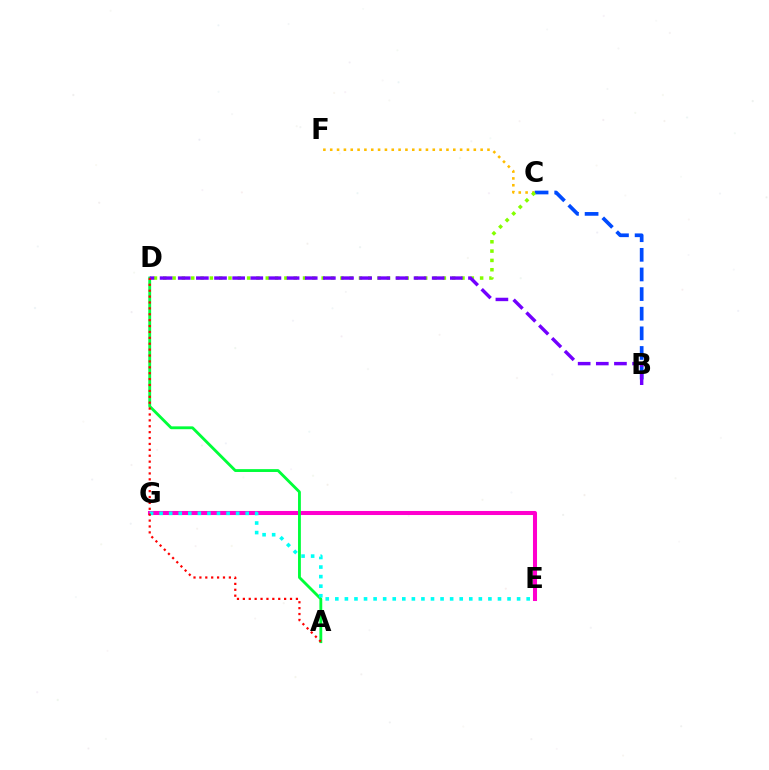{('C', 'F'): [{'color': '#ffbd00', 'line_style': 'dotted', 'thickness': 1.86}], ('B', 'C'): [{'color': '#004bff', 'line_style': 'dashed', 'thickness': 2.67}], ('C', 'D'): [{'color': '#84ff00', 'line_style': 'dotted', 'thickness': 2.53}], ('E', 'G'): [{'color': '#ff00cf', 'line_style': 'solid', 'thickness': 2.91}, {'color': '#00fff6', 'line_style': 'dotted', 'thickness': 2.6}], ('A', 'D'): [{'color': '#00ff39', 'line_style': 'solid', 'thickness': 2.05}, {'color': '#ff0000', 'line_style': 'dotted', 'thickness': 1.6}], ('B', 'D'): [{'color': '#7200ff', 'line_style': 'dashed', 'thickness': 2.46}]}